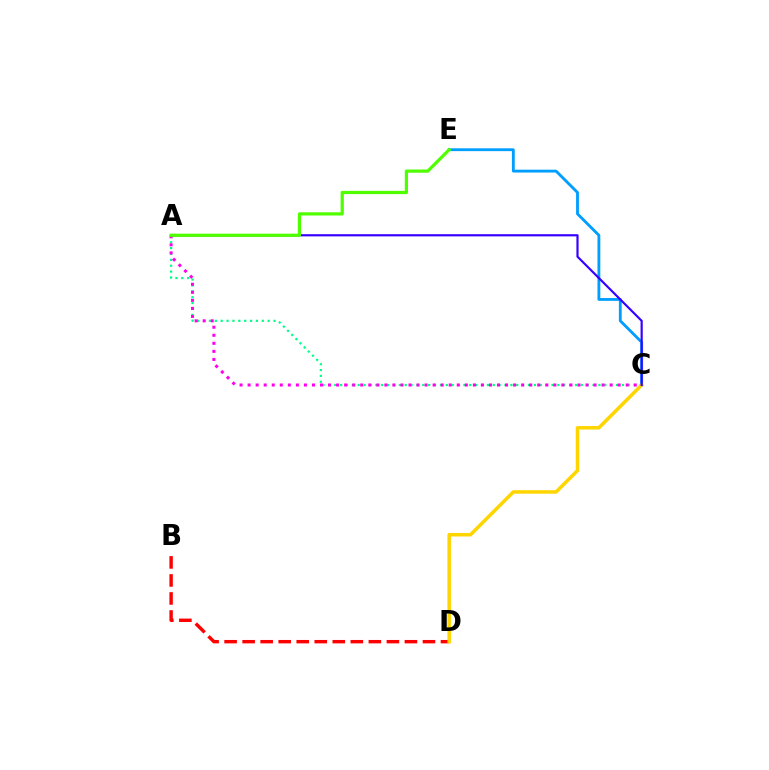{('C', 'E'): [{'color': '#009eff', 'line_style': 'solid', 'thickness': 2.04}], ('B', 'D'): [{'color': '#ff0000', 'line_style': 'dashed', 'thickness': 2.45}], ('A', 'C'): [{'color': '#00ff86', 'line_style': 'dotted', 'thickness': 1.6}, {'color': '#ff00ed', 'line_style': 'dotted', 'thickness': 2.19}, {'color': '#3700ff', 'line_style': 'solid', 'thickness': 1.57}], ('C', 'D'): [{'color': '#ffd500', 'line_style': 'solid', 'thickness': 2.53}], ('A', 'E'): [{'color': '#4fff00', 'line_style': 'solid', 'thickness': 2.32}]}